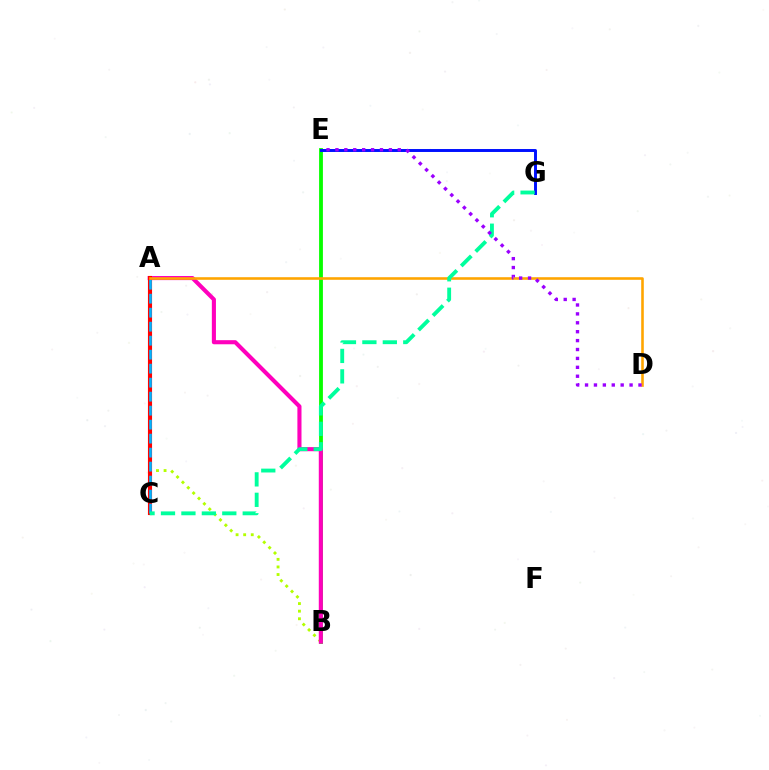{('B', 'E'): [{'color': '#08ff00', 'line_style': 'solid', 'thickness': 2.75}], ('E', 'G'): [{'color': '#0010ff', 'line_style': 'solid', 'thickness': 2.12}], ('A', 'B'): [{'color': '#b3ff00', 'line_style': 'dotted', 'thickness': 2.06}, {'color': '#ff00bd', 'line_style': 'solid', 'thickness': 2.95}], ('A', 'C'): [{'color': '#ff0000', 'line_style': 'solid', 'thickness': 2.96}, {'color': '#00b5ff', 'line_style': 'dashed', 'thickness': 1.9}], ('A', 'D'): [{'color': '#ffa500', 'line_style': 'solid', 'thickness': 1.87}], ('C', 'G'): [{'color': '#00ff9d', 'line_style': 'dashed', 'thickness': 2.78}], ('D', 'E'): [{'color': '#9b00ff', 'line_style': 'dotted', 'thickness': 2.42}]}